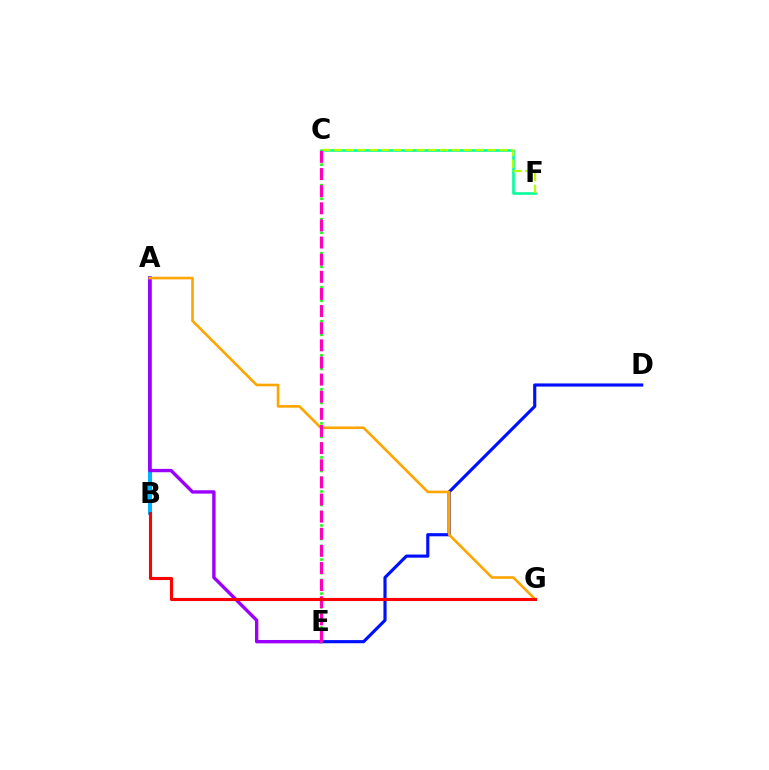{('A', 'B'): [{'color': '#00b5ff', 'line_style': 'solid', 'thickness': 2.87}], ('C', 'F'): [{'color': '#00ff9d', 'line_style': 'solid', 'thickness': 1.87}, {'color': '#b3ff00', 'line_style': 'dashed', 'thickness': 1.6}], ('D', 'E'): [{'color': '#0010ff', 'line_style': 'solid', 'thickness': 2.27}], ('A', 'E'): [{'color': '#9b00ff', 'line_style': 'solid', 'thickness': 2.43}], ('A', 'G'): [{'color': '#ffa500', 'line_style': 'solid', 'thickness': 1.89}], ('C', 'E'): [{'color': '#08ff00', 'line_style': 'dotted', 'thickness': 1.85}, {'color': '#ff00bd', 'line_style': 'dashed', 'thickness': 2.33}], ('B', 'G'): [{'color': '#ff0000', 'line_style': 'solid', 'thickness': 2.24}]}